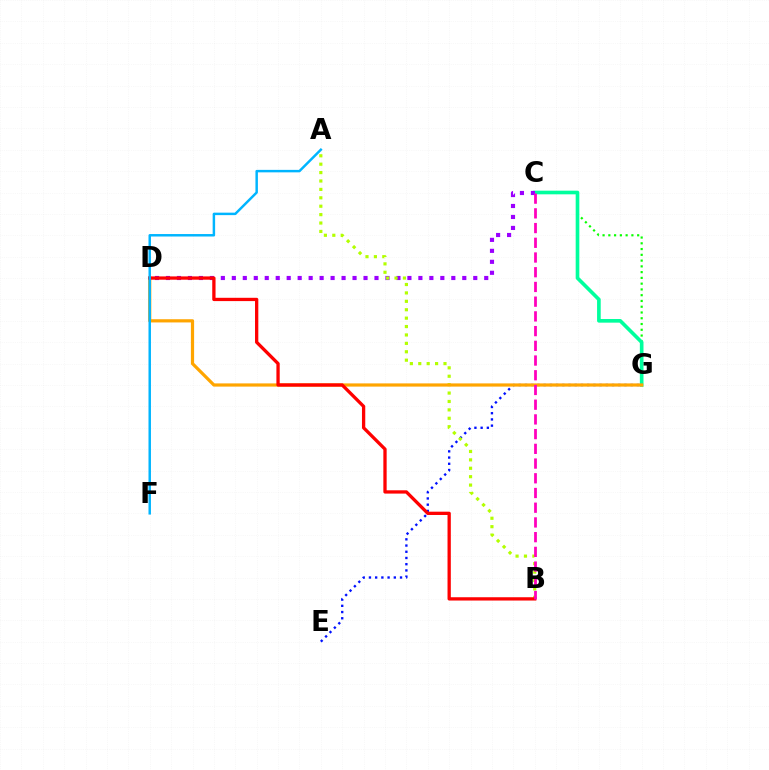{('C', 'G'): [{'color': '#08ff00', 'line_style': 'dotted', 'thickness': 1.57}, {'color': '#00ff9d', 'line_style': 'solid', 'thickness': 2.62}], ('E', 'G'): [{'color': '#0010ff', 'line_style': 'dotted', 'thickness': 1.69}], ('C', 'D'): [{'color': '#9b00ff', 'line_style': 'dotted', 'thickness': 2.98}], ('A', 'B'): [{'color': '#b3ff00', 'line_style': 'dotted', 'thickness': 2.28}], ('D', 'G'): [{'color': '#ffa500', 'line_style': 'solid', 'thickness': 2.31}], ('B', 'D'): [{'color': '#ff0000', 'line_style': 'solid', 'thickness': 2.37}], ('A', 'F'): [{'color': '#00b5ff', 'line_style': 'solid', 'thickness': 1.78}], ('B', 'C'): [{'color': '#ff00bd', 'line_style': 'dashed', 'thickness': 2.0}]}